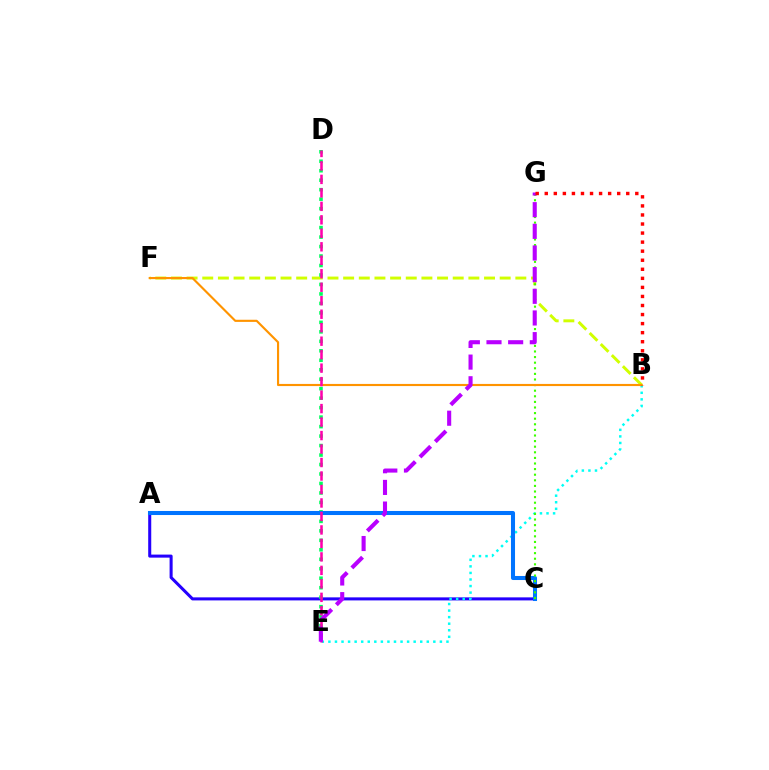{('A', 'C'): [{'color': '#2500ff', 'line_style': 'solid', 'thickness': 2.19}, {'color': '#0074ff', 'line_style': 'solid', 'thickness': 2.92}], ('B', 'F'): [{'color': '#d1ff00', 'line_style': 'dashed', 'thickness': 2.13}, {'color': '#ff9400', 'line_style': 'solid', 'thickness': 1.54}], ('B', 'E'): [{'color': '#00fff6', 'line_style': 'dotted', 'thickness': 1.78}], ('D', 'E'): [{'color': '#00ff5c', 'line_style': 'dotted', 'thickness': 2.57}, {'color': '#ff00ac', 'line_style': 'dashed', 'thickness': 1.83}], ('C', 'G'): [{'color': '#3dff00', 'line_style': 'dotted', 'thickness': 1.52}], ('E', 'G'): [{'color': '#b900ff', 'line_style': 'dashed', 'thickness': 2.94}], ('B', 'G'): [{'color': '#ff0000', 'line_style': 'dotted', 'thickness': 2.46}]}